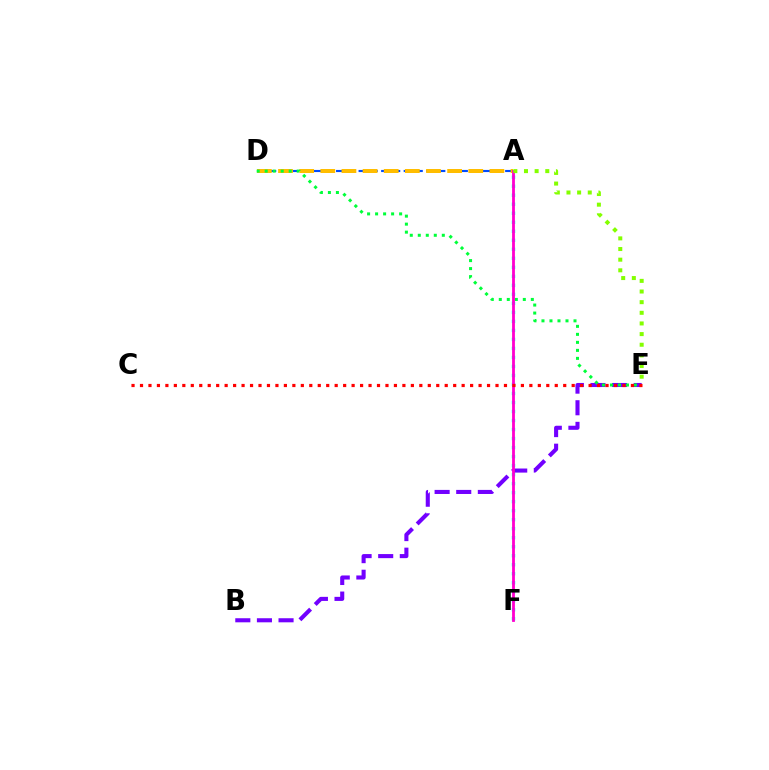{('A', 'F'): [{'color': '#00fff6', 'line_style': 'dotted', 'thickness': 2.45}, {'color': '#ff00cf', 'line_style': 'solid', 'thickness': 2.02}], ('A', 'D'): [{'color': '#004bff', 'line_style': 'dashed', 'thickness': 1.53}, {'color': '#ffbd00', 'line_style': 'dashed', 'thickness': 2.87}], ('B', 'E'): [{'color': '#7200ff', 'line_style': 'dashed', 'thickness': 2.94}], ('D', 'E'): [{'color': '#00ff39', 'line_style': 'dotted', 'thickness': 2.18}], ('A', 'E'): [{'color': '#84ff00', 'line_style': 'dotted', 'thickness': 2.89}], ('C', 'E'): [{'color': '#ff0000', 'line_style': 'dotted', 'thickness': 2.3}]}